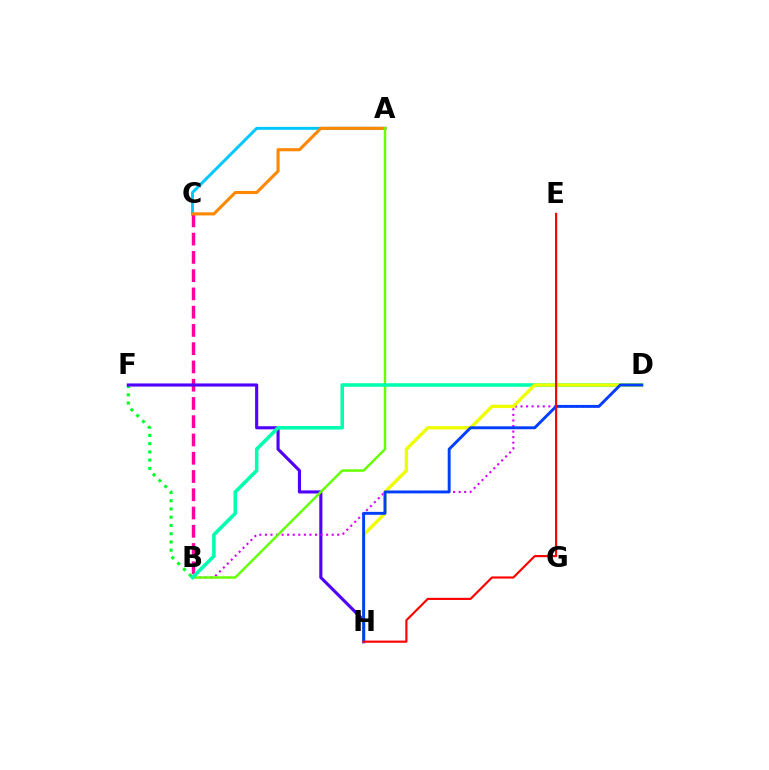{('A', 'C'): [{'color': '#00c7ff', 'line_style': 'solid', 'thickness': 2.12}, {'color': '#ff8800', 'line_style': 'solid', 'thickness': 2.22}], ('B', 'F'): [{'color': '#00ff27', 'line_style': 'dotted', 'thickness': 2.24}], ('B', 'C'): [{'color': '#ff00a0', 'line_style': 'dashed', 'thickness': 2.48}], ('F', 'H'): [{'color': '#4f00ff', 'line_style': 'solid', 'thickness': 2.24}], ('B', 'D'): [{'color': '#d600ff', 'line_style': 'dotted', 'thickness': 1.51}, {'color': '#00ffaf', 'line_style': 'solid', 'thickness': 2.57}], ('A', 'B'): [{'color': '#66ff00', 'line_style': 'solid', 'thickness': 1.77}], ('D', 'H'): [{'color': '#eeff00', 'line_style': 'solid', 'thickness': 2.41}, {'color': '#003fff', 'line_style': 'solid', 'thickness': 2.1}], ('E', 'H'): [{'color': '#ff0000', 'line_style': 'solid', 'thickness': 1.56}]}